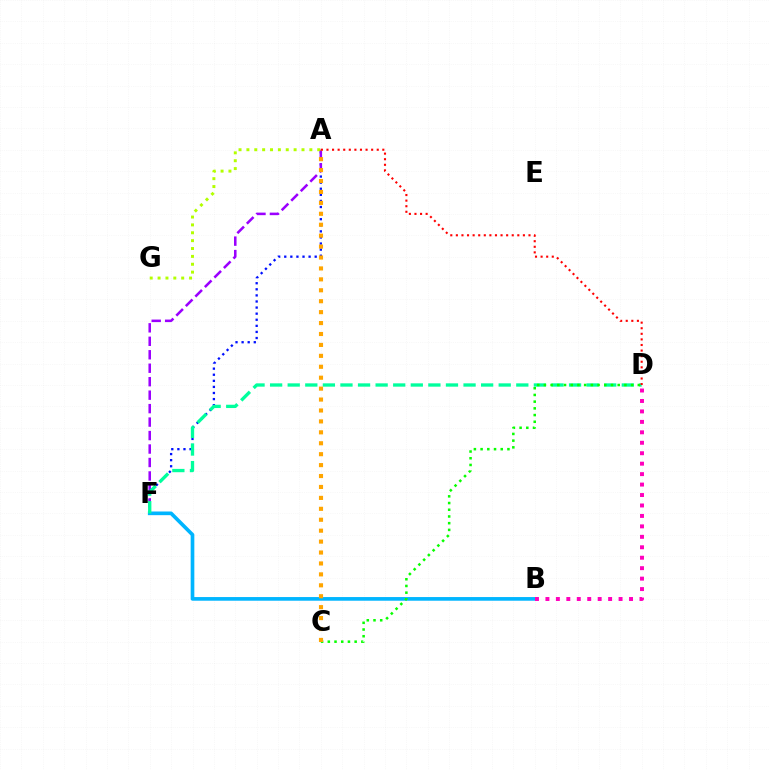{('A', 'F'): [{'color': '#0010ff', 'line_style': 'dotted', 'thickness': 1.65}, {'color': '#9b00ff', 'line_style': 'dashed', 'thickness': 1.83}], ('B', 'F'): [{'color': '#00b5ff', 'line_style': 'solid', 'thickness': 2.64}], ('B', 'D'): [{'color': '#ff00bd', 'line_style': 'dotted', 'thickness': 2.84}], ('D', 'F'): [{'color': '#00ff9d', 'line_style': 'dashed', 'thickness': 2.39}], ('A', 'G'): [{'color': '#b3ff00', 'line_style': 'dotted', 'thickness': 2.14}], ('C', 'D'): [{'color': '#08ff00', 'line_style': 'dotted', 'thickness': 1.82}], ('A', 'D'): [{'color': '#ff0000', 'line_style': 'dotted', 'thickness': 1.52}], ('A', 'C'): [{'color': '#ffa500', 'line_style': 'dotted', 'thickness': 2.97}]}